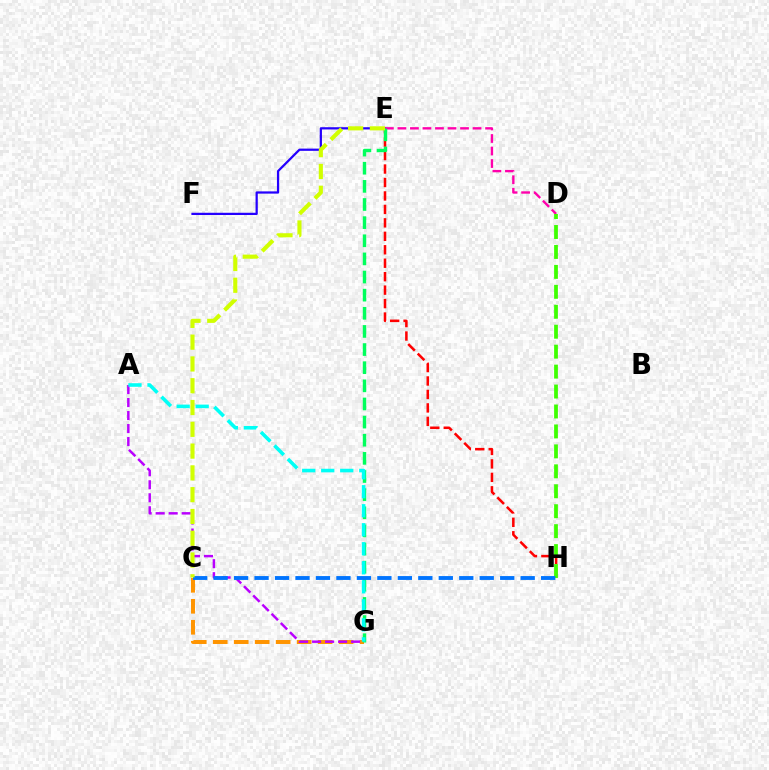{('E', 'F'): [{'color': '#2500ff', 'line_style': 'solid', 'thickness': 1.61}], ('C', 'G'): [{'color': '#ff9400', 'line_style': 'dashed', 'thickness': 2.85}], ('E', 'H'): [{'color': '#ff0000', 'line_style': 'dashed', 'thickness': 1.83}], ('A', 'G'): [{'color': '#b900ff', 'line_style': 'dashed', 'thickness': 1.77}, {'color': '#00fff6', 'line_style': 'dashed', 'thickness': 2.58}], ('D', 'E'): [{'color': '#ff00ac', 'line_style': 'dashed', 'thickness': 1.7}], ('D', 'H'): [{'color': '#3dff00', 'line_style': 'dashed', 'thickness': 2.71}], ('E', 'G'): [{'color': '#00ff5c', 'line_style': 'dashed', 'thickness': 2.46}], ('C', 'H'): [{'color': '#0074ff', 'line_style': 'dashed', 'thickness': 2.78}], ('C', 'E'): [{'color': '#d1ff00', 'line_style': 'dashed', 'thickness': 2.96}]}